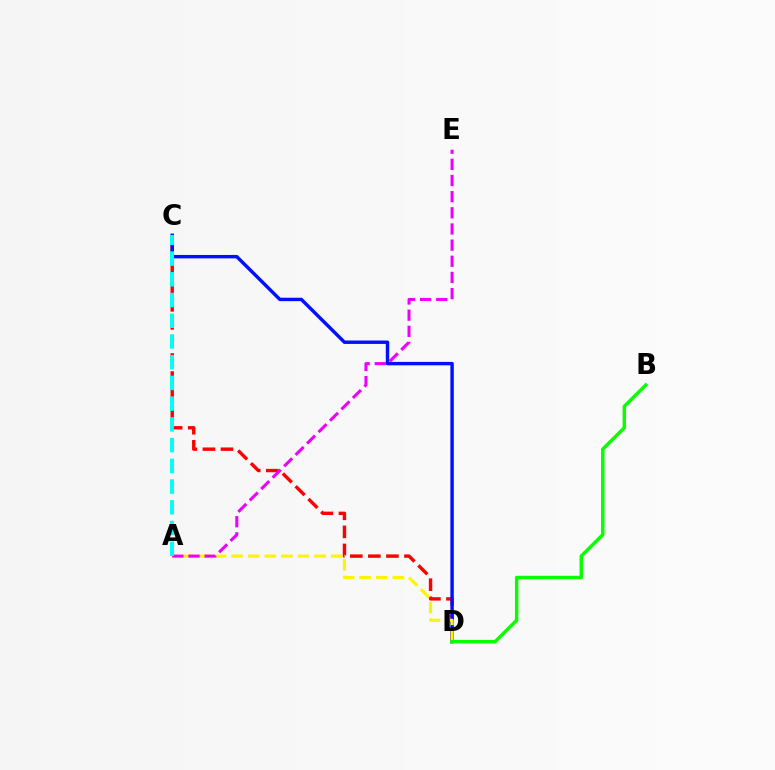{('C', 'D'): [{'color': '#ff0000', 'line_style': 'dashed', 'thickness': 2.45}, {'color': '#0010ff', 'line_style': 'solid', 'thickness': 2.47}], ('A', 'D'): [{'color': '#fcf500', 'line_style': 'dashed', 'thickness': 2.25}], ('B', 'D'): [{'color': '#08ff00', 'line_style': 'solid', 'thickness': 2.48}], ('A', 'E'): [{'color': '#ee00ff', 'line_style': 'dashed', 'thickness': 2.19}], ('A', 'C'): [{'color': '#00fff6', 'line_style': 'dashed', 'thickness': 2.82}]}